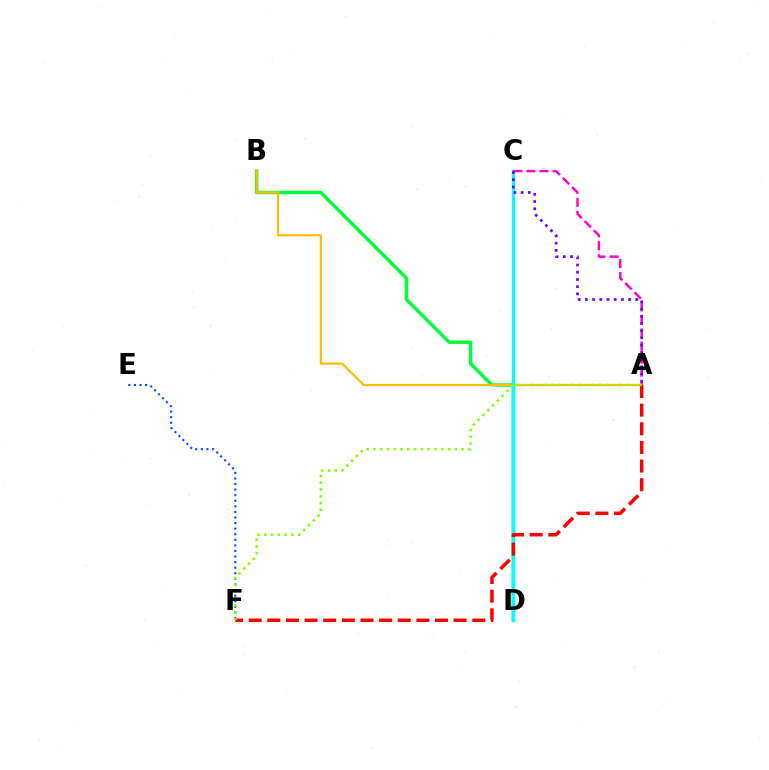{('E', 'F'): [{'color': '#004bff', 'line_style': 'dotted', 'thickness': 1.52}], ('B', 'D'): [{'color': '#00ff39', 'line_style': 'solid', 'thickness': 2.49}], ('A', 'B'): [{'color': '#ffbd00', 'line_style': 'solid', 'thickness': 1.56}], ('C', 'D'): [{'color': '#00fff6', 'line_style': 'solid', 'thickness': 2.44}], ('A', 'C'): [{'color': '#ff00cf', 'line_style': 'dashed', 'thickness': 1.77}, {'color': '#7200ff', 'line_style': 'dotted', 'thickness': 1.96}], ('A', 'F'): [{'color': '#ff0000', 'line_style': 'dashed', 'thickness': 2.53}, {'color': '#84ff00', 'line_style': 'dotted', 'thickness': 1.84}]}